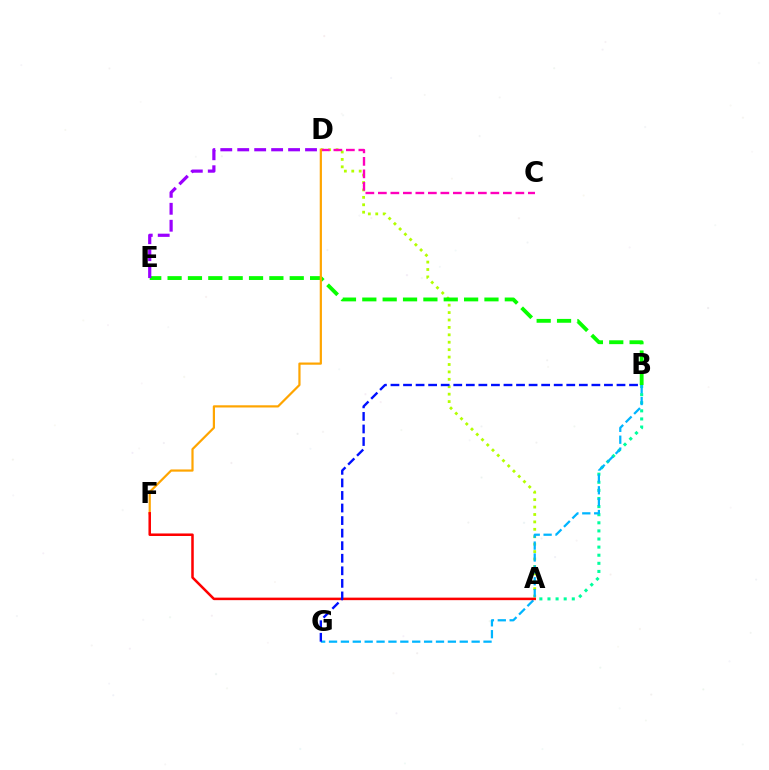{('A', 'D'): [{'color': '#b3ff00', 'line_style': 'dotted', 'thickness': 2.02}], ('C', 'D'): [{'color': '#ff00bd', 'line_style': 'dashed', 'thickness': 1.7}], ('A', 'B'): [{'color': '#00ff9d', 'line_style': 'dotted', 'thickness': 2.2}], ('B', 'E'): [{'color': '#08ff00', 'line_style': 'dashed', 'thickness': 2.77}], ('B', 'G'): [{'color': '#00b5ff', 'line_style': 'dashed', 'thickness': 1.61}, {'color': '#0010ff', 'line_style': 'dashed', 'thickness': 1.71}], ('D', 'F'): [{'color': '#ffa500', 'line_style': 'solid', 'thickness': 1.59}], ('A', 'F'): [{'color': '#ff0000', 'line_style': 'solid', 'thickness': 1.82}], ('D', 'E'): [{'color': '#9b00ff', 'line_style': 'dashed', 'thickness': 2.3}]}